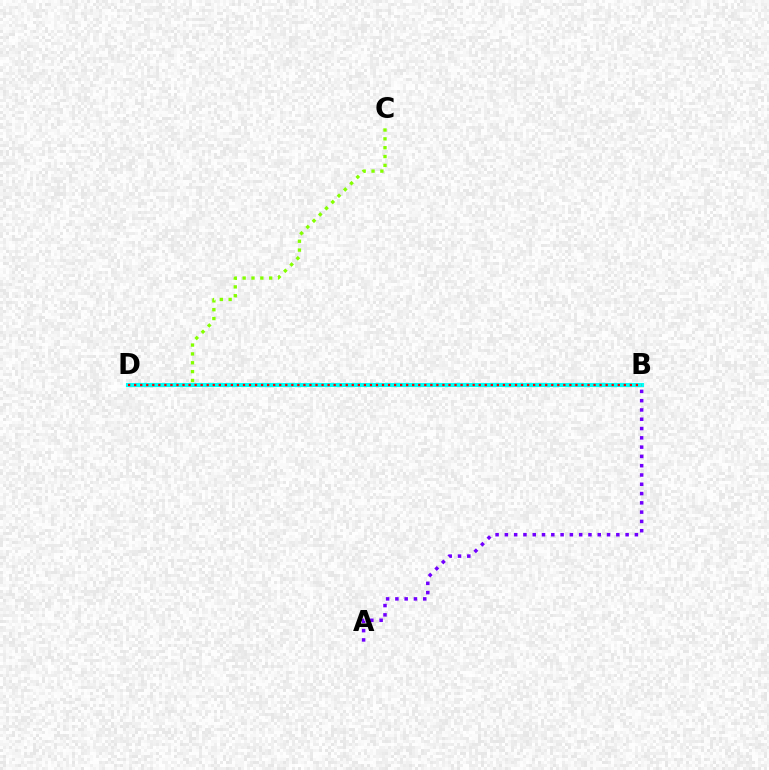{('C', 'D'): [{'color': '#84ff00', 'line_style': 'dotted', 'thickness': 2.4}], ('A', 'B'): [{'color': '#7200ff', 'line_style': 'dotted', 'thickness': 2.52}], ('B', 'D'): [{'color': '#00fff6', 'line_style': 'solid', 'thickness': 2.98}, {'color': '#ff0000', 'line_style': 'dotted', 'thickness': 1.64}]}